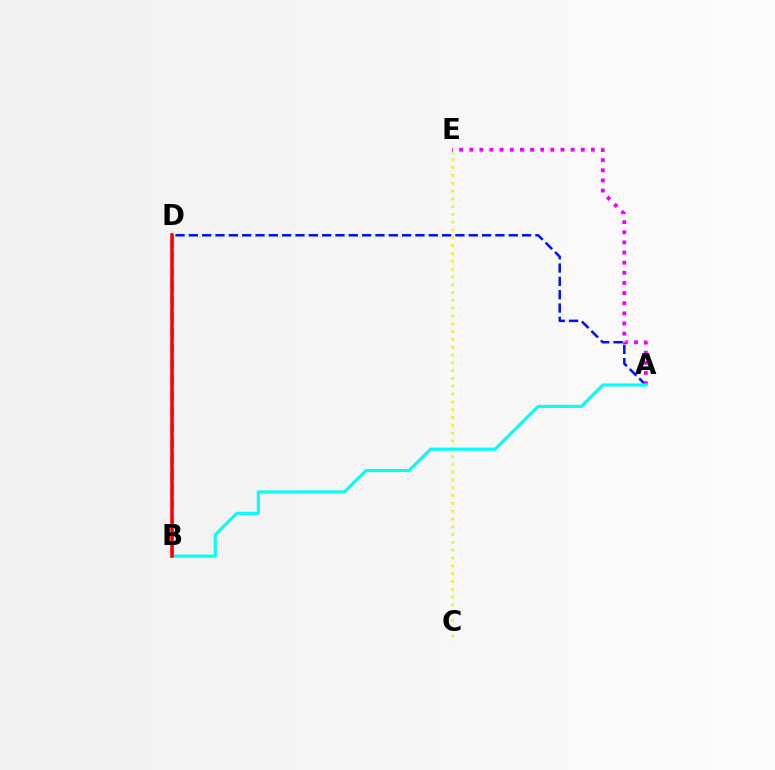{('C', 'E'): [{'color': '#fcf500', 'line_style': 'dotted', 'thickness': 2.12}], ('B', 'D'): [{'color': '#08ff00', 'line_style': 'dashed', 'thickness': 2.1}, {'color': '#ff0000', 'line_style': 'solid', 'thickness': 2.56}], ('A', 'D'): [{'color': '#0010ff', 'line_style': 'dashed', 'thickness': 1.81}], ('A', 'E'): [{'color': '#ee00ff', 'line_style': 'dotted', 'thickness': 2.75}], ('A', 'B'): [{'color': '#00fff6', 'line_style': 'solid', 'thickness': 2.24}]}